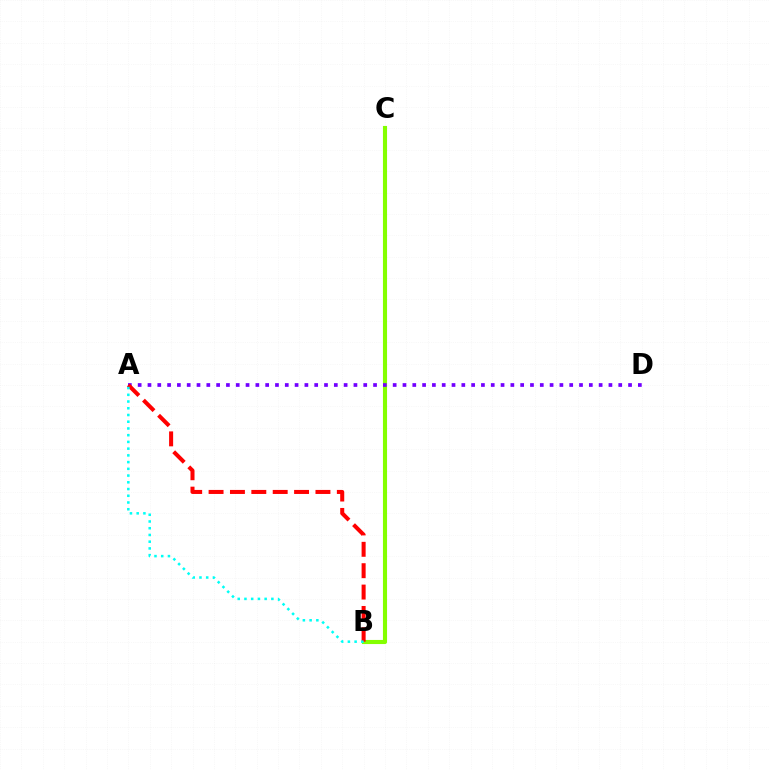{('B', 'C'): [{'color': '#84ff00', 'line_style': 'solid', 'thickness': 2.96}], ('A', 'D'): [{'color': '#7200ff', 'line_style': 'dotted', 'thickness': 2.66}], ('A', 'B'): [{'color': '#ff0000', 'line_style': 'dashed', 'thickness': 2.9}, {'color': '#00fff6', 'line_style': 'dotted', 'thickness': 1.83}]}